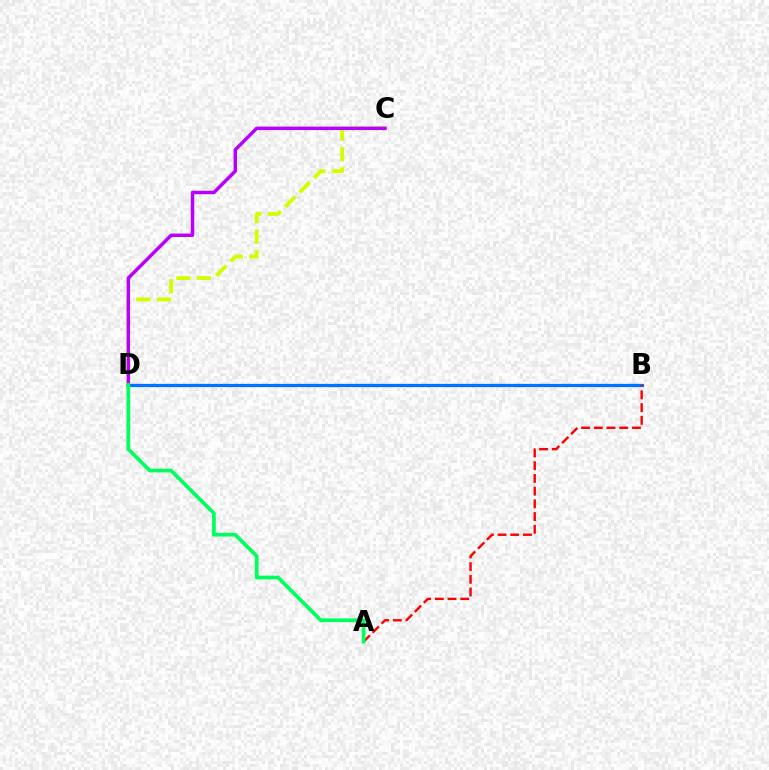{('C', 'D'): [{'color': '#d1ff00', 'line_style': 'dashed', 'thickness': 2.78}, {'color': '#b900ff', 'line_style': 'solid', 'thickness': 2.49}], ('B', 'D'): [{'color': '#0074ff', 'line_style': 'solid', 'thickness': 2.34}], ('A', 'B'): [{'color': '#ff0000', 'line_style': 'dashed', 'thickness': 1.73}], ('A', 'D'): [{'color': '#00ff5c', 'line_style': 'solid', 'thickness': 2.67}]}